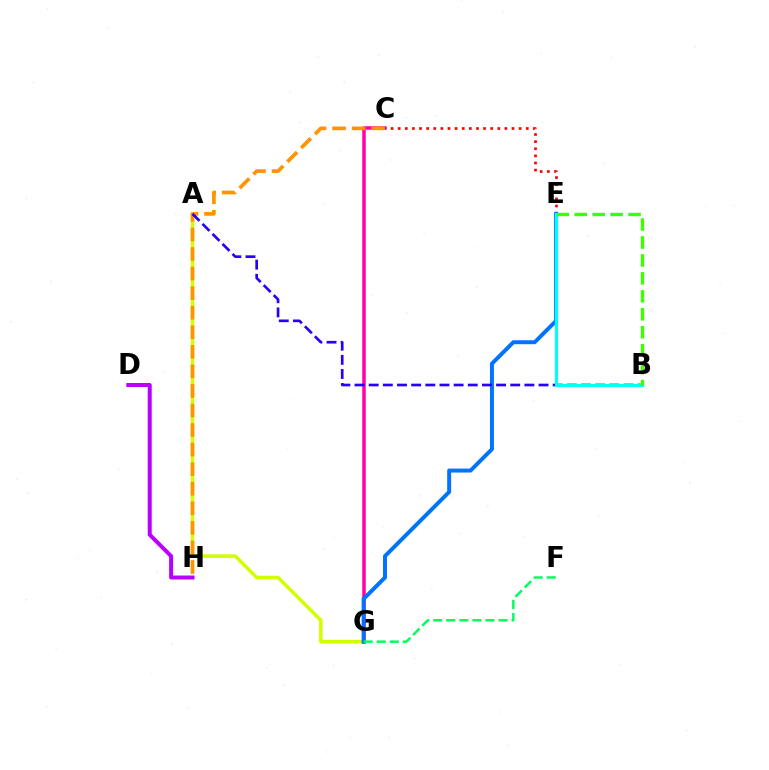{('C', 'E'): [{'color': '#ff0000', 'line_style': 'dotted', 'thickness': 1.93}], ('C', 'G'): [{'color': '#ff00ac', 'line_style': 'solid', 'thickness': 2.53}], ('D', 'H'): [{'color': '#b900ff', 'line_style': 'solid', 'thickness': 2.87}], ('A', 'G'): [{'color': '#d1ff00', 'line_style': 'solid', 'thickness': 2.55}], ('E', 'G'): [{'color': '#0074ff', 'line_style': 'solid', 'thickness': 2.85}], ('C', 'H'): [{'color': '#ff9400', 'line_style': 'dashed', 'thickness': 2.66}], ('A', 'B'): [{'color': '#2500ff', 'line_style': 'dashed', 'thickness': 1.92}], ('B', 'E'): [{'color': '#00fff6', 'line_style': 'solid', 'thickness': 2.27}, {'color': '#3dff00', 'line_style': 'dashed', 'thickness': 2.44}], ('F', 'G'): [{'color': '#00ff5c', 'line_style': 'dashed', 'thickness': 1.78}]}